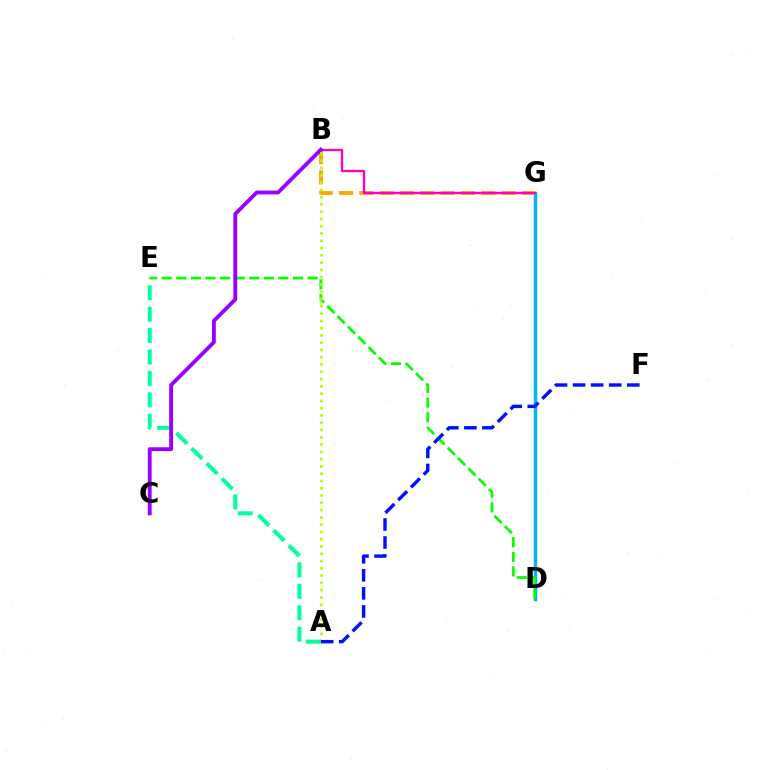{('D', 'G'): [{'color': '#ff0000', 'line_style': 'dashed', 'thickness': 1.93}, {'color': '#00b5ff', 'line_style': 'solid', 'thickness': 2.48}], ('A', 'E'): [{'color': '#00ff9d', 'line_style': 'dashed', 'thickness': 2.91}], ('D', 'E'): [{'color': '#08ff00', 'line_style': 'dashed', 'thickness': 1.98}], ('B', 'G'): [{'color': '#ffa500', 'line_style': 'dashed', 'thickness': 2.76}, {'color': '#ff00bd', 'line_style': 'solid', 'thickness': 1.68}], ('B', 'C'): [{'color': '#9b00ff', 'line_style': 'solid', 'thickness': 2.77}], ('A', 'B'): [{'color': '#b3ff00', 'line_style': 'dotted', 'thickness': 1.98}], ('A', 'F'): [{'color': '#0010ff', 'line_style': 'dashed', 'thickness': 2.45}]}